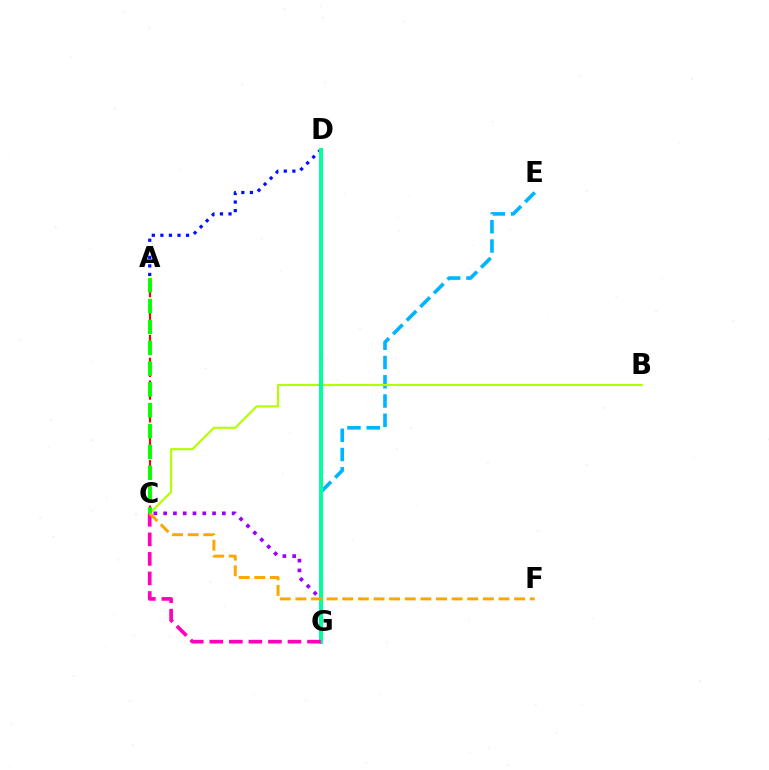{('E', 'G'): [{'color': '#00b5ff', 'line_style': 'dashed', 'thickness': 2.62}], ('B', 'C'): [{'color': '#b3ff00', 'line_style': 'solid', 'thickness': 1.55}], ('A', 'C'): [{'color': '#ff0000', 'line_style': 'dashed', 'thickness': 1.55}, {'color': '#08ff00', 'line_style': 'dashed', 'thickness': 2.83}], ('C', 'G'): [{'color': '#9b00ff', 'line_style': 'dotted', 'thickness': 2.66}, {'color': '#ff00bd', 'line_style': 'dashed', 'thickness': 2.66}], ('A', 'D'): [{'color': '#0010ff', 'line_style': 'dotted', 'thickness': 2.32}], ('D', 'G'): [{'color': '#00ff9d', 'line_style': 'solid', 'thickness': 2.84}], ('C', 'F'): [{'color': '#ffa500', 'line_style': 'dashed', 'thickness': 2.12}]}